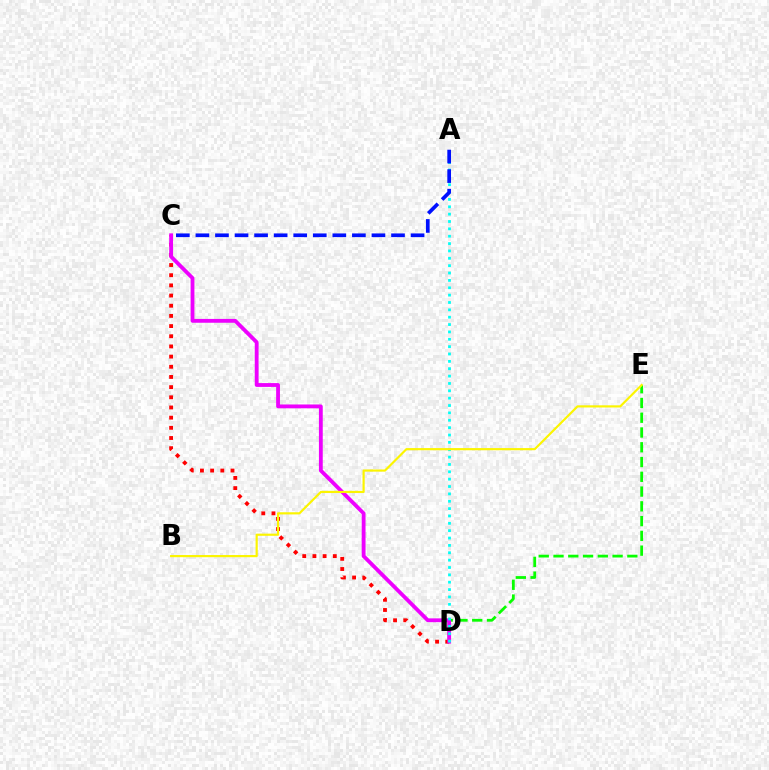{('D', 'E'): [{'color': '#08ff00', 'line_style': 'dashed', 'thickness': 2.01}], ('C', 'D'): [{'color': '#ff0000', 'line_style': 'dotted', 'thickness': 2.76}, {'color': '#ee00ff', 'line_style': 'solid', 'thickness': 2.75}], ('A', 'D'): [{'color': '#00fff6', 'line_style': 'dotted', 'thickness': 2.0}], ('B', 'E'): [{'color': '#fcf500', 'line_style': 'solid', 'thickness': 1.56}], ('A', 'C'): [{'color': '#0010ff', 'line_style': 'dashed', 'thickness': 2.66}]}